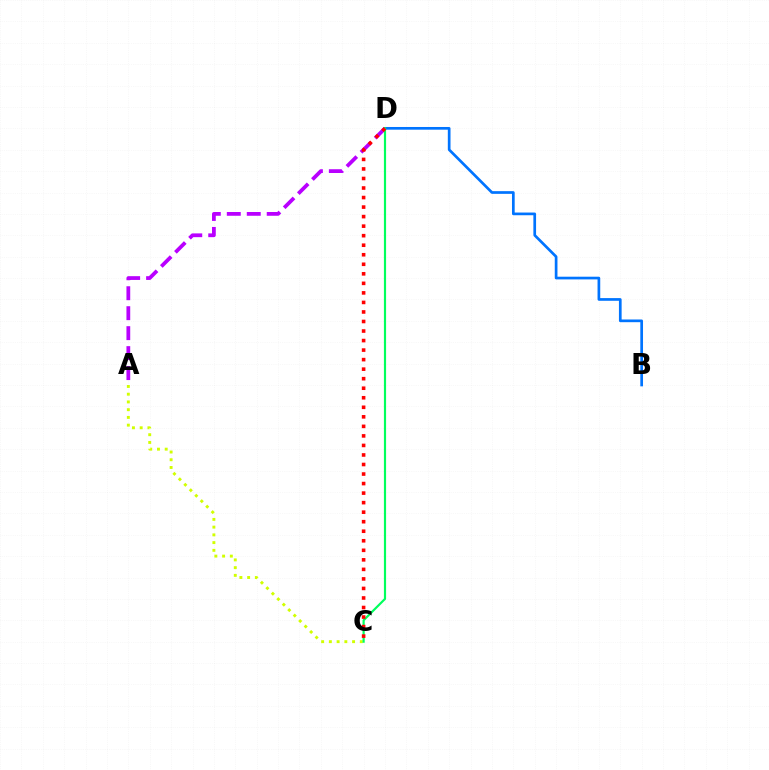{('A', 'D'): [{'color': '#b900ff', 'line_style': 'dashed', 'thickness': 2.71}], ('B', 'D'): [{'color': '#0074ff', 'line_style': 'solid', 'thickness': 1.94}], ('A', 'C'): [{'color': '#d1ff00', 'line_style': 'dotted', 'thickness': 2.1}], ('C', 'D'): [{'color': '#00ff5c', 'line_style': 'solid', 'thickness': 1.57}, {'color': '#ff0000', 'line_style': 'dotted', 'thickness': 2.59}]}